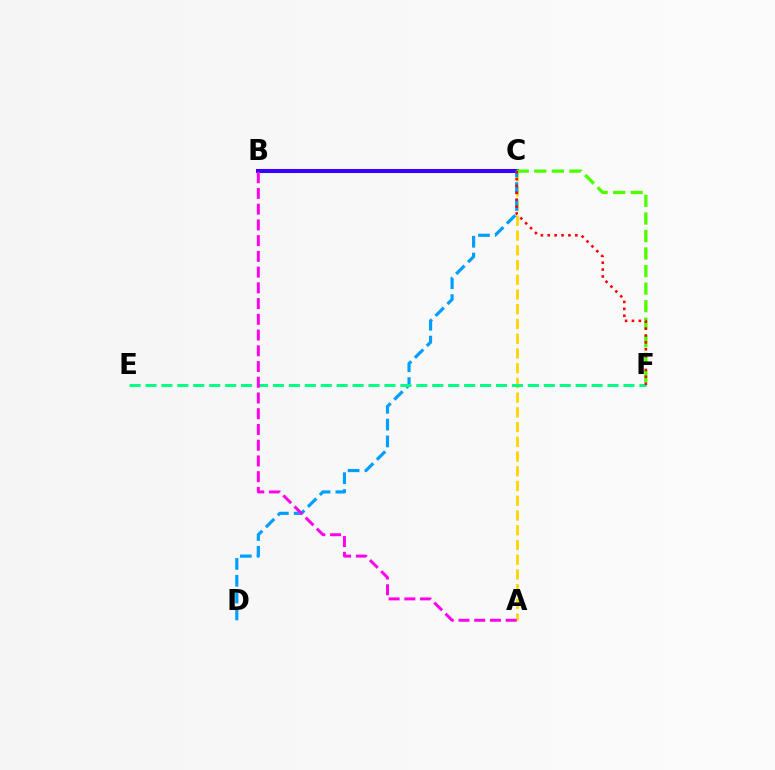{('B', 'C'): [{'color': '#3700ff', 'line_style': 'solid', 'thickness': 2.91}], ('A', 'C'): [{'color': '#ffd500', 'line_style': 'dashed', 'thickness': 2.0}], ('C', 'D'): [{'color': '#009eff', 'line_style': 'dashed', 'thickness': 2.29}], ('E', 'F'): [{'color': '#00ff86', 'line_style': 'dashed', 'thickness': 2.16}], ('C', 'F'): [{'color': '#4fff00', 'line_style': 'dashed', 'thickness': 2.38}, {'color': '#ff0000', 'line_style': 'dotted', 'thickness': 1.87}], ('A', 'B'): [{'color': '#ff00ed', 'line_style': 'dashed', 'thickness': 2.14}]}